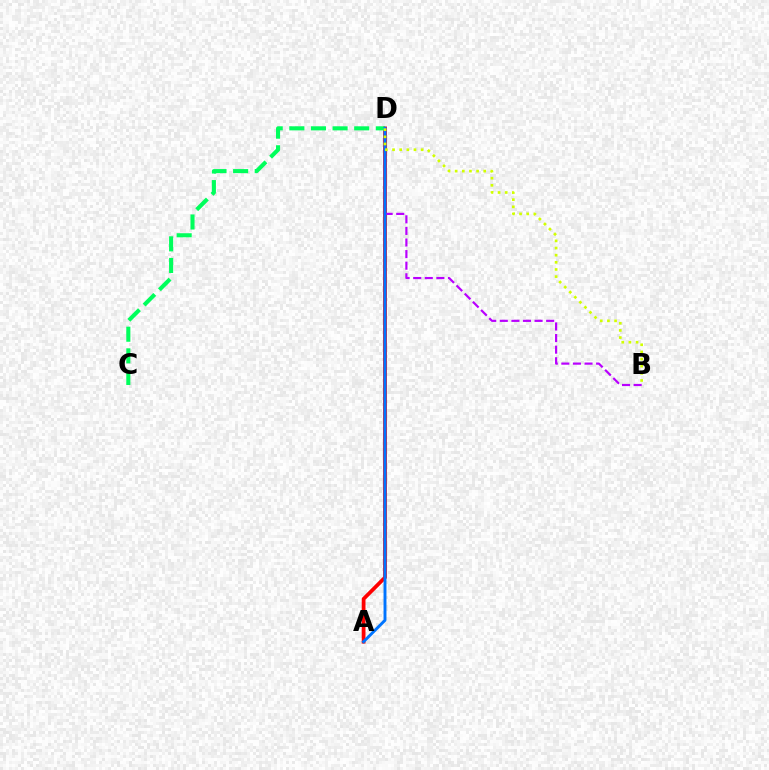{('A', 'D'): [{'color': '#ff0000', 'line_style': 'solid', 'thickness': 2.7}, {'color': '#0074ff', 'line_style': 'solid', 'thickness': 2.1}], ('B', 'D'): [{'color': '#b900ff', 'line_style': 'dashed', 'thickness': 1.57}, {'color': '#d1ff00', 'line_style': 'dotted', 'thickness': 1.94}], ('C', 'D'): [{'color': '#00ff5c', 'line_style': 'dashed', 'thickness': 2.94}]}